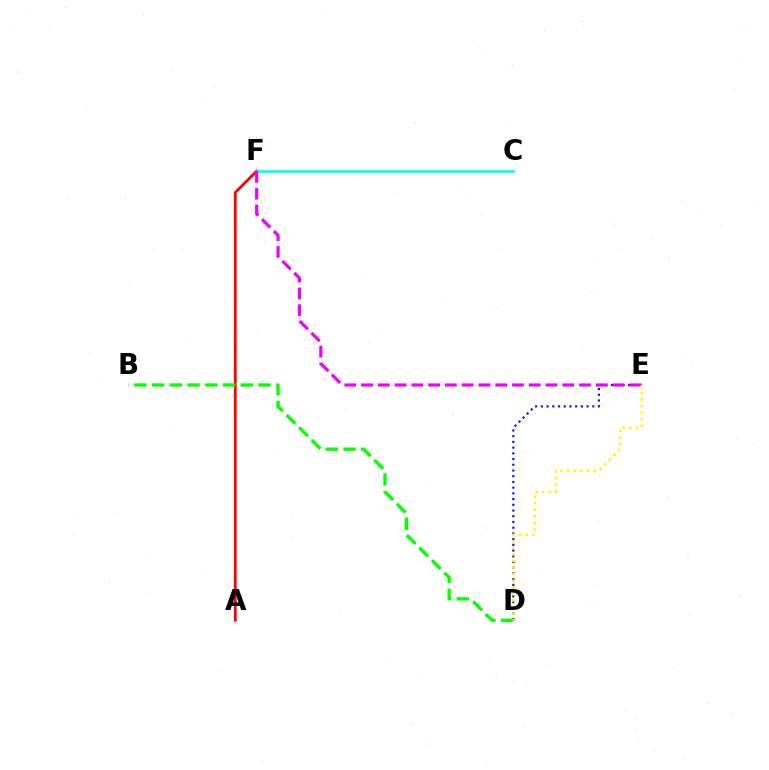{('A', 'F'): [{'color': '#ff0000', 'line_style': 'solid', 'thickness': 2.01}], ('C', 'F'): [{'color': '#00fff6', 'line_style': 'solid', 'thickness': 1.9}], ('D', 'E'): [{'color': '#0010ff', 'line_style': 'dotted', 'thickness': 1.55}, {'color': '#fcf500', 'line_style': 'dotted', 'thickness': 1.79}], ('B', 'D'): [{'color': '#08ff00', 'line_style': 'dashed', 'thickness': 2.41}], ('E', 'F'): [{'color': '#ee00ff', 'line_style': 'dashed', 'thickness': 2.28}]}